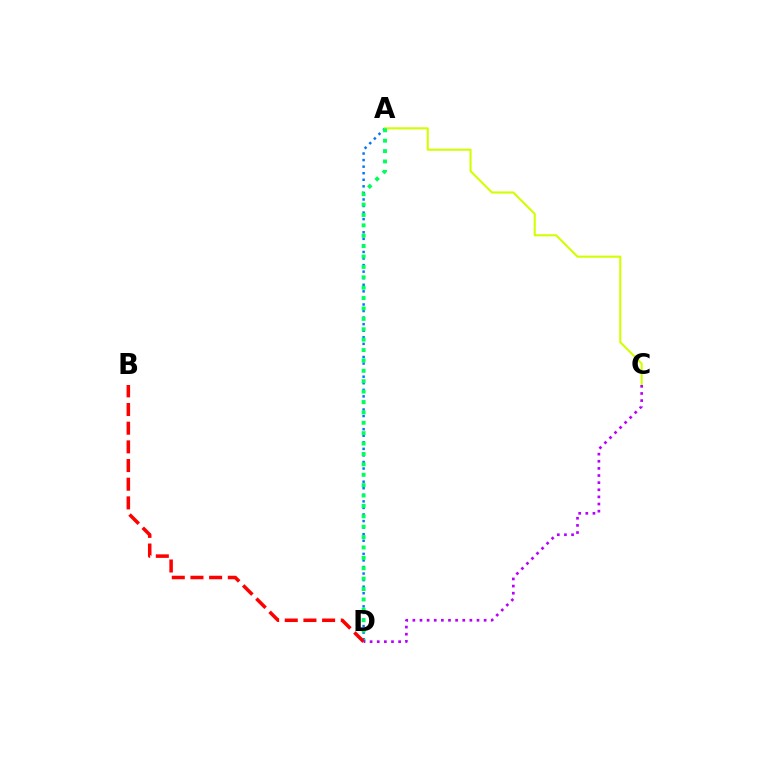{('A', 'D'): [{'color': '#0074ff', 'line_style': 'dotted', 'thickness': 1.78}, {'color': '#00ff5c', 'line_style': 'dotted', 'thickness': 2.82}], ('A', 'C'): [{'color': '#d1ff00', 'line_style': 'solid', 'thickness': 1.5}], ('B', 'D'): [{'color': '#ff0000', 'line_style': 'dashed', 'thickness': 2.54}], ('C', 'D'): [{'color': '#b900ff', 'line_style': 'dotted', 'thickness': 1.94}]}